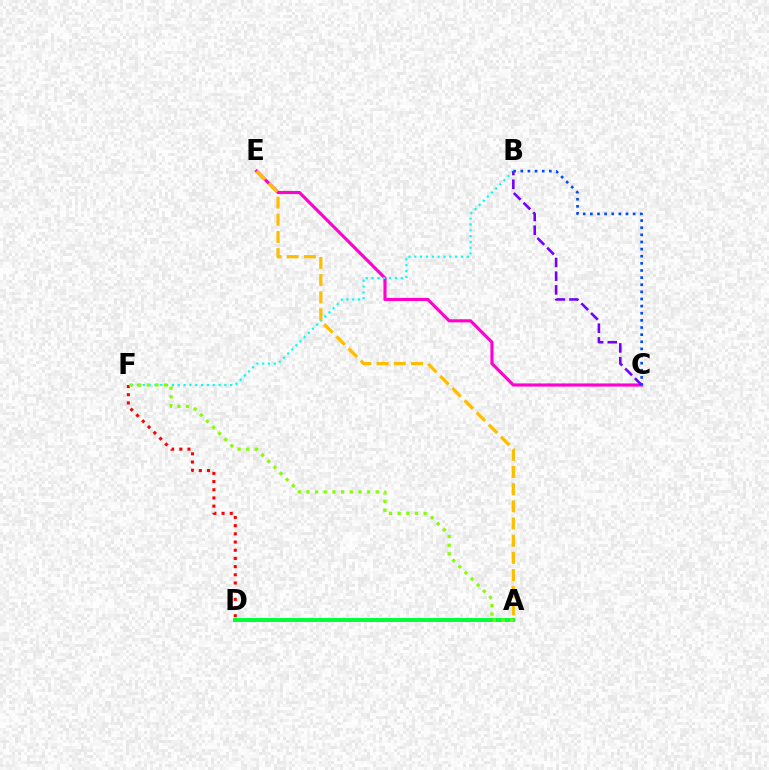{('A', 'D'): [{'color': '#00ff39', 'line_style': 'solid', 'thickness': 2.85}], ('C', 'E'): [{'color': '#ff00cf', 'line_style': 'solid', 'thickness': 2.25}], ('D', 'F'): [{'color': '#ff0000', 'line_style': 'dotted', 'thickness': 2.22}], ('B', 'F'): [{'color': '#00fff6', 'line_style': 'dotted', 'thickness': 1.58}], ('A', 'F'): [{'color': '#84ff00', 'line_style': 'dotted', 'thickness': 2.35}], ('A', 'E'): [{'color': '#ffbd00', 'line_style': 'dashed', 'thickness': 2.33}], ('B', 'C'): [{'color': '#7200ff', 'line_style': 'dashed', 'thickness': 1.86}, {'color': '#004bff', 'line_style': 'dotted', 'thickness': 1.94}]}